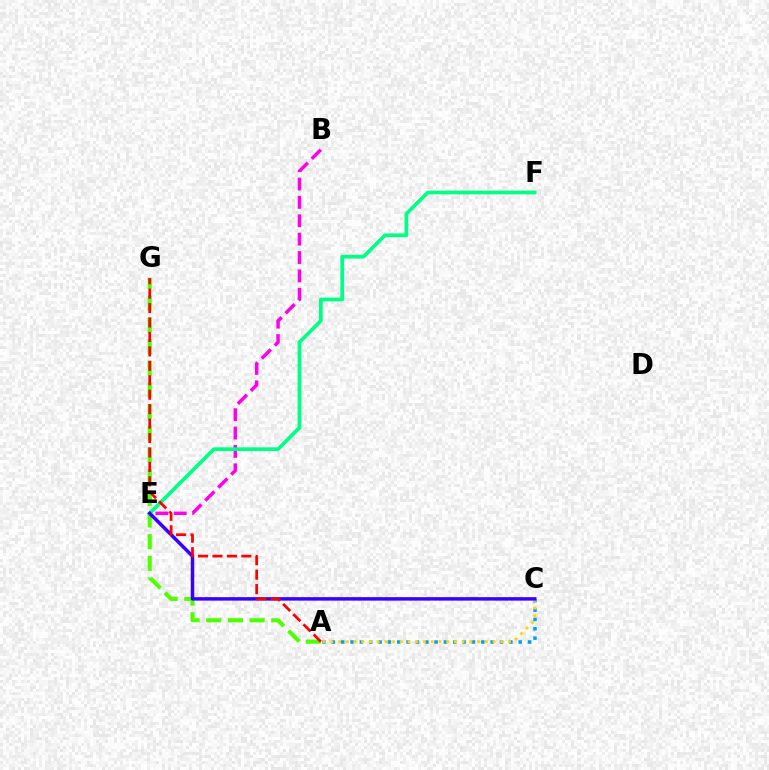{('B', 'E'): [{'color': '#ff00ed', 'line_style': 'dashed', 'thickness': 2.5}], ('A', 'G'): [{'color': '#4fff00', 'line_style': 'dashed', 'thickness': 2.95}, {'color': '#ff0000', 'line_style': 'dashed', 'thickness': 1.96}], ('A', 'C'): [{'color': '#009eff', 'line_style': 'dotted', 'thickness': 2.54}, {'color': '#ffd500', 'line_style': 'dotted', 'thickness': 2.1}], ('E', 'F'): [{'color': '#00ff86', 'line_style': 'solid', 'thickness': 2.67}], ('C', 'E'): [{'color': '#3700ff', 'line_style': 'solid', 'thickness': 2.5}]}